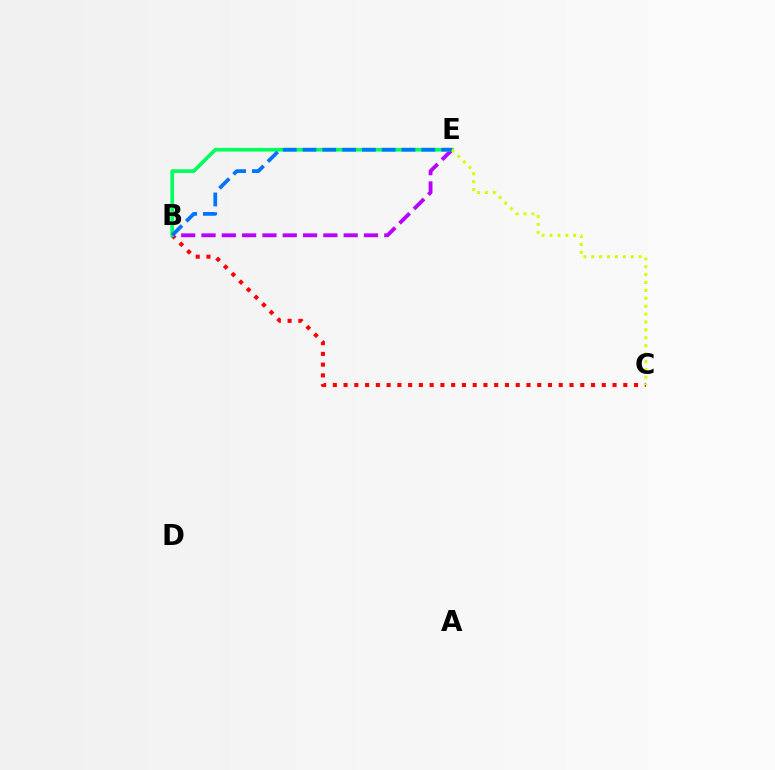{('B', 'C'): [{'color': '#ff0000', 'line_style': 'dotted', 'thickness': 2.92}], ('B', 'E'): [{'color': '#b900ff', 'line_style': 'dashed', 'thickness': 2.76}, {'color': '#00ff5c', 'line_style': 'solid', 'thickness': 2.65}, {'color': '#0074ff', 'line_style': 'dashed', 'thickness': 2.69}], ('C', 'E'): [{'color': '#d1ff00', 'line_style': 'dotted', 'thickness': 2.14}]}